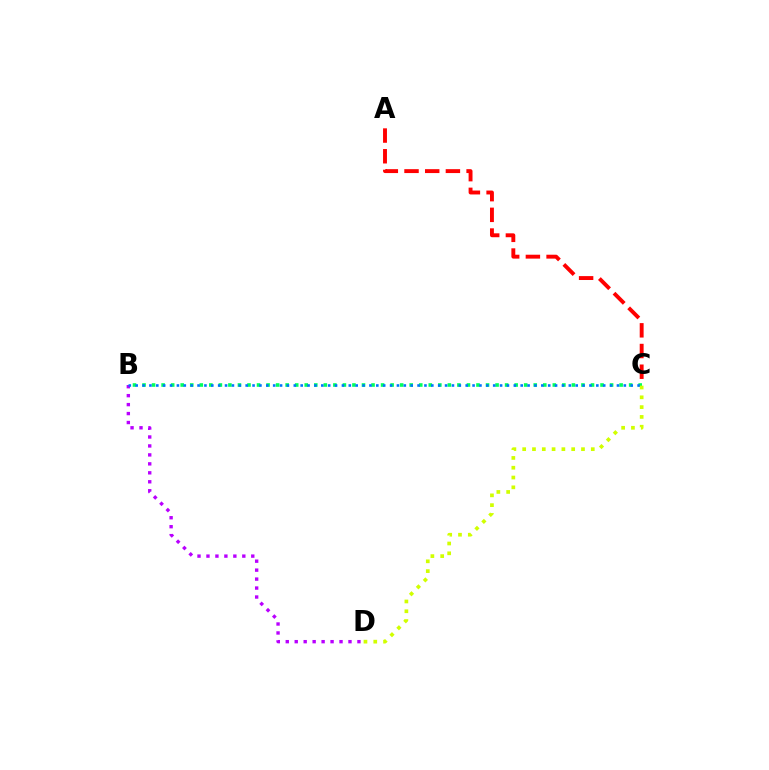{('B', 'D'): [{'color': '#b900ff', 'line_style': 'dotted', 'thickness': 2.43}], ('B', 'C'): [{'color': '#00ff5c', 'line_style': 'dotted', 'thickness': 2.59}, {'color': '#0074ff', 'line_style': 'dotted', 'thickness': 1.87}], ('A', 'C'): [{'color': '#ff0000', 'line_style': 'dashed', 'thickness': 2.81}], ('C', 'D'): [{'color': '#d1ff00', 'line_style': 'dotted', 'thickness': 2.66}]}